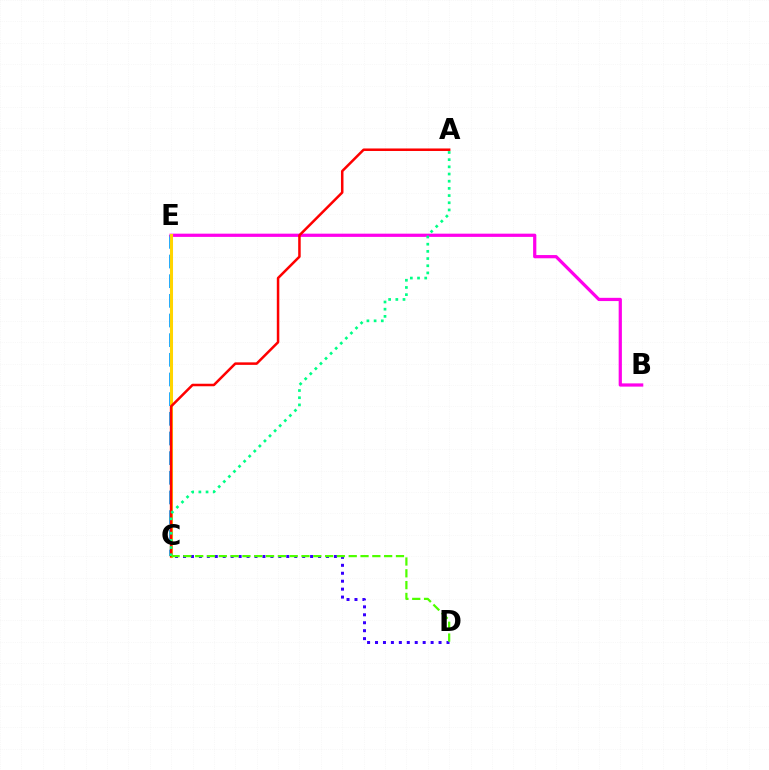{('C', 'E'): [{'color': '#009eff', 'line_style': 'dashed', 'thickness': 2.67}, {'color': '#ffd500', 'line_style': 'solid', 'thickness': 2.19}], ('B', 'E'): [{'color': '#ff00ed', 'line_style': 'solid', 'thickness': 2.32}], ('A', 'C'): [{'color': '#ff0000', 'line_style': 'solid', 'thickness': 1.81}, {'color': '#00ff86', 'line_style': 'dotted', 'thickness': 1.95}], ('C', 'D'): [{'color': '#3700ff', 'line_style': 'dotted', 'thickness': 2.16}, {'color': '#4fff00', 'line_style': 'dashed', 'thickness': 1.6}]}